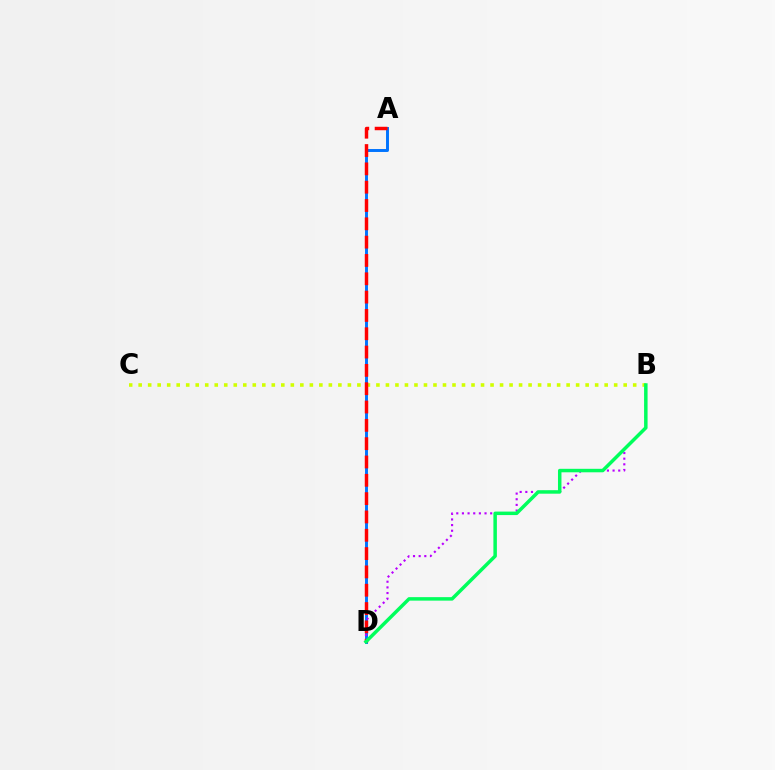{('A', 'D'): [{'color': '#0074ff', 'line_style': 'solid', 'thickness': 2.11}, {'color': '#ff0000', 'line_style': 'dashed', 'thickness': 2.49}], ('B', 'D'): [{'color': '#b900ff', 'line_style': 'dotted', 'thickness': 1.54}, {'color': '#00ff5c', 'line_style': 'solid', 'thickness': 2.51}], ('B', 'C'): [{'color': '#d1ff00', 'line_style': 'dotted', 'thickness': 2.58}]}